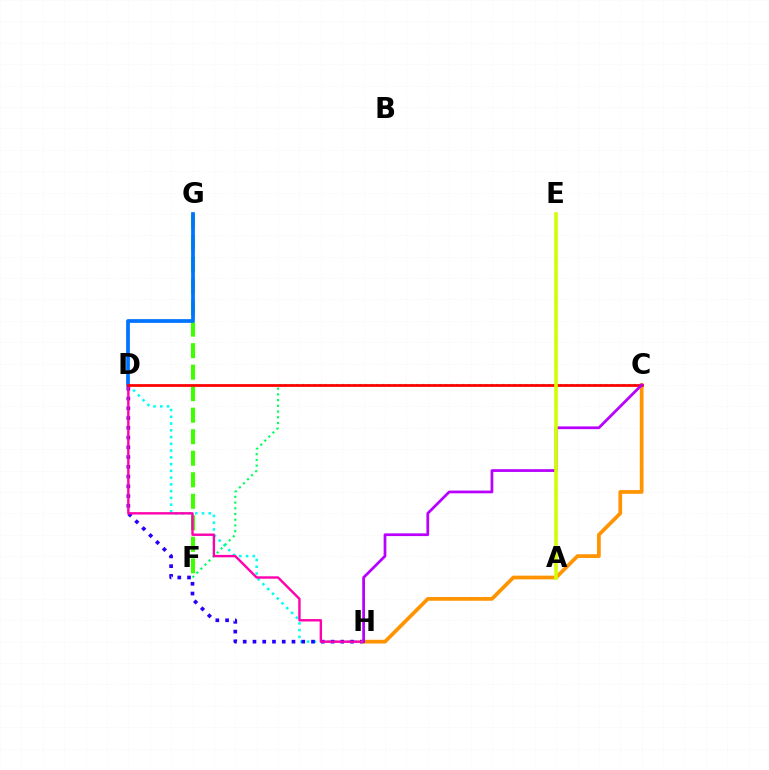{('D', 'H'): [{'color': '#00fff6', 'line_style': 'dotted', 'thickness': 1.84}, {'color': '#2500ff', 'line_style': 'dotted', 'thickness': 2.65}, {'color': '#ff00ac', 'line_style': 'solid', 'thickness': 1.72}], ('F', 'G'): [{'color': '#3dff00', 'line_style': 'dashed', 'thickness': 2.92}], ('D', 'G'): [{'color': '#0074ff', 'line_style': 'solid', 'thickness': 2.69}], ('C', 'F'): [{'color': '#00ff5c', 'line_style': 'dotted', 'thickness': 1.55}], ('C', 'H'): [{'color': '#ff9400', 'line_style': 'solid', 'thickness': 2.68}, {'color': '#b900ff', 'line_style': 'solid', 'thickness': 1.98}], ('C', 'D'): [{'color': '#ff0000', 'line_style': 'solid', 'thickness': 1.97}], ('A', 'E'): [{'color': '#d1ff00', 'line_style': 'solid', 'thickness': 2.57}]}